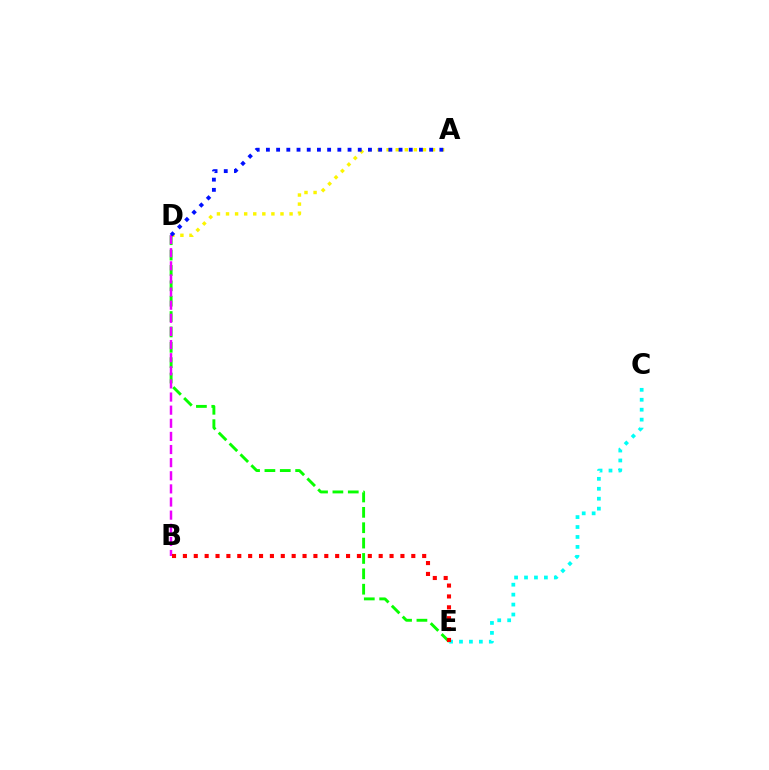{('D', 'E'): [{'color': '#08ff00', 'line_style': 'dashed', 'thickness': 2.09}], ('C', 'E'): [{'color': '#00fff6', 'line_style': 'dotted', 'thickness': 2.7}], ('A', 'D'): [{'color': '#fcf500', 'line_style': 'dotted', 'thickness': 2.47}, {'color': '#0010ff', 'line_style': 'dotted', 'thickness': 2.77}], ('B', 'D'): [{'color': '#ee00ff', 'line_style': 'dashed', 'thickness': 1.78}], ('B', 'E'): [{'color': '#ff0000', 'line_style': 'dotted', 'thickness': 2.96}]}